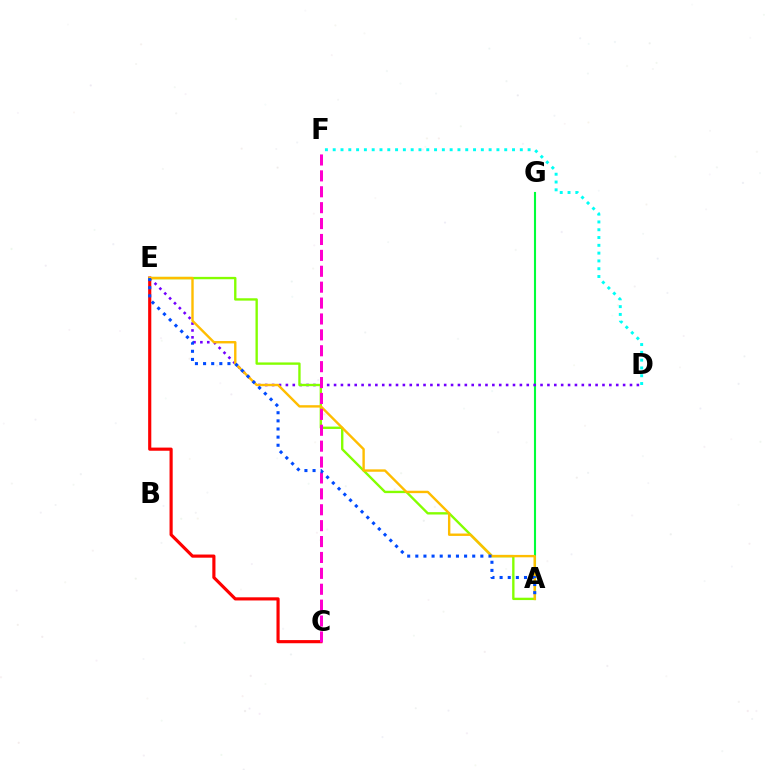{('A', 'G'): [{'color': '#00ff39', 'line_style': 'solid', 'thickness': 1.51}], ('D', 'F'): [{'color': '#00fff6', 'line_style': 'dotted', 'thickness': 2.12}], ('D', 'E'): [{'color': '#7200ff', 'line_style': 'dotted', 'thickness': 1.87}], ('C', 'E'): [{'color': '#ff0000', 'line_style': 'solid', 'thickness': 2.27}], ('A', 'E'): [{'color': '#84ff00', 'line_style': 'solid', 'thickness': 1.7}, {'color': '#ffbd00', 'line_style': 'solid', 'thickness': 1.73}, {'color': '#004bff', 'line_style': 'dotted', 'thickness': 2.21}], ('C', 'F'): [{'color': '#ff00cf', 'line_style': 'dashed', 'thickness': 2.16}]}